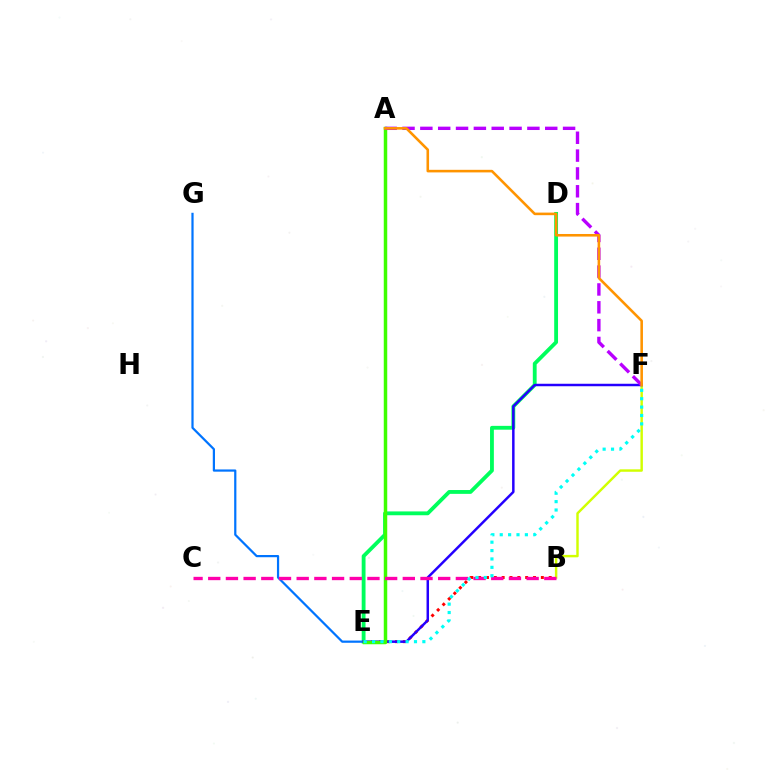{('B', 'E'): [{'color': '#ff0000', 'line_style': 'dotted', 'thickness': 2.13}], ('D', 'E'): [{'color': '#00ff5c', 'line_style': 'solid', 'thickness': 2.76}], ('B', 'F'): [{'color': '#d1ff00', 'line_style': 'solid', 'thickness': 1.76}], ('E', 'G'): [{'color': '#0074ff', 'line_style': 'solid', 'thickness': 1.6}], ('E', 'F'): [{'color': '#2500ff', 'line_style': 'solid', 'thickness': 1.78}, {'color': '#00fff6', 'line_style': 'dotted', 'thickness': 2.28}], ('A', 'E'): [{'color': '#3dff00', 'line_style': 'solid', 'thickness': 2.5}], ('A', 'F'): [{'color': '#b900ff', 'line_style': 'dashed', 'thickness': 2.42}, {'color': '#ff9400', 'line_style': 'solid', 'thickness': 1.86}], ('B', 'C'): [{'color': '#ff00ac', 'line_style': 'dashed', 'thickness': 2.4}]}